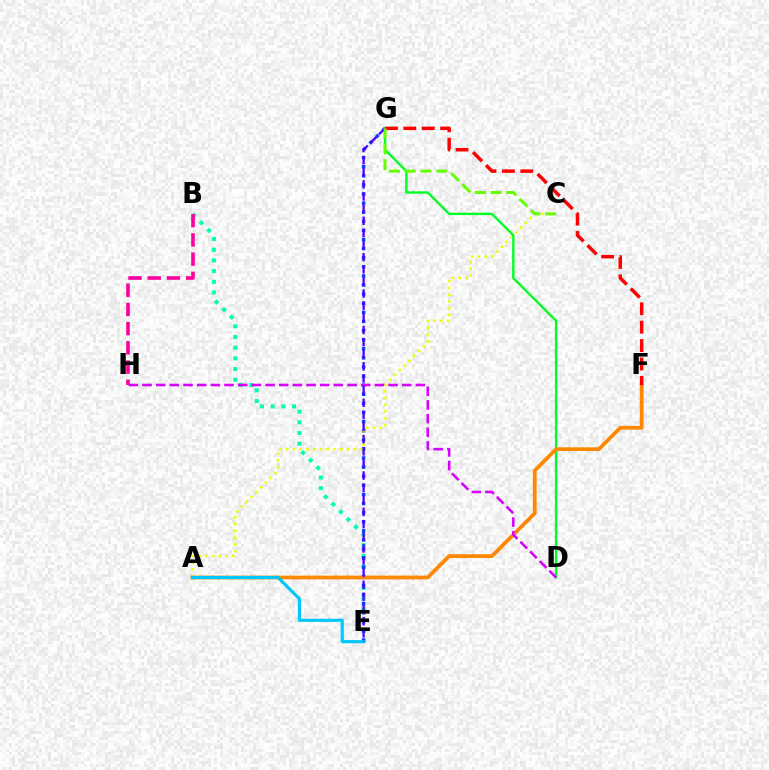{('B', 'E'): [{'color': '#00ffaf', 'line_style': 'dotted', 'thickness': 2.9}], ('E', 'G'): [{'color': '#003fff', 'line_style': 'dotted', 'thickness': 2.47}, {'color': '#4f00ff', 'line_style': 'dashed', 'thickness': 1.65}], ('A', 'C'): [{'color': '#eeff00', 'line_style': 'dotted', 'thickness': 1.84}], ('B', 'H'): [{'color': '#ff00a0', 'line_style': 'dashed', 'thickness': 2.61}], ('D', 'G'): [{'color': '#00ff27', 'line_style': 'solid', 'thickness': 1.71}], ('A', 'F'): [{'color': '#ff8800', 'line_style': 'solid', 'thickness': 2.71}], ('F', 'G'): [{'color': '#ff0000', 'line_style': 'dashed', 'thickness': 2.5}], ('A', 'E'): [{'color': '#00c7ff', 'line_style': 'solid', 'thickness': 2.29}], ('C', 'G'): [{'color': '#66ff00', 'line_style': 'dashed', 'thickness': 2.15}], ('D', 'H'): [{'color': '#d600ff', 'line_style': 'dashed', 'thickness': 1.86}]}